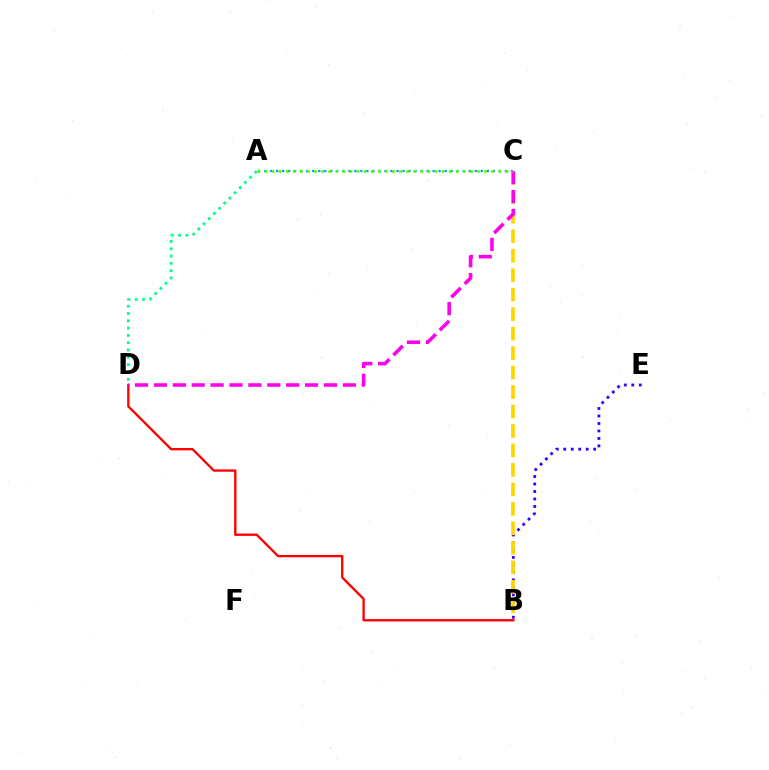{('A', 'C'): [{'color': '#009eff', 'line_style': 'dotted', 'thickness': 1.64}, {'color': '#4fff00', 'line_style': 'dotted', 'thickness': 1.92}], ('A', 'D'): [{'color': '#00ff86', 'line_style': 'dotted', 'thickness': 1.99}], ('B', 'E'): [{'color': '#3700ff', 'line_style': 'dotted', 'thickness': 2.03}], ('B', 'C'): [{'color': '#ffd500', 'line_style': 'dashed', 'thickness': 2.65}], ('B', 'D'): [{'color': '#ff0000', 'line_style': 'solid', 'thickness': 1.68}], ('C', 'D'): [{'color': '#ff00ed', 'line_style': 'dashed', 'thickness': 2.57}]}